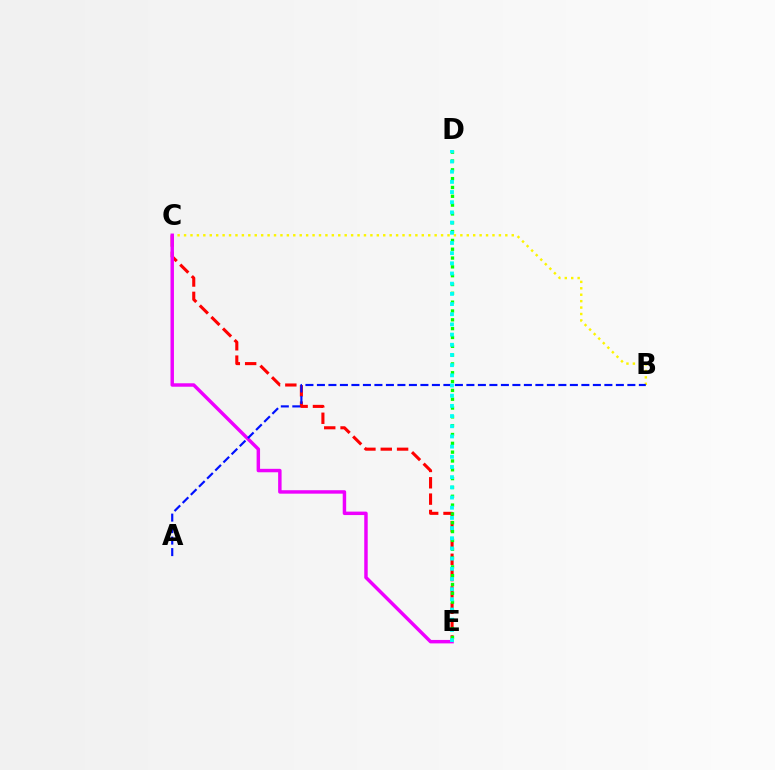{('C', 'E'): [{'color': '#ff0000', 'line_style': 'dashed', 'thickness': 2.22}, {'color': '#ee00ff', 'line_style': 'solid', 'thickness': 2.48}], ('D', 'E'): [{'color': '#08ff00', 'line_style': 'dotted', 'thickness': 2.4}, {'color': '#00fff6', 'line_style': 'dotted', 'thickness': 2.77}], ('B', 'C'): [{'color': '#fcf500', 'line_style': 'dotted', 'thickness': 1.75}], ('A', 'B'): [{'color': '#0010ff', 'line_style': 'dashed', 'thickness': 1.56}]}